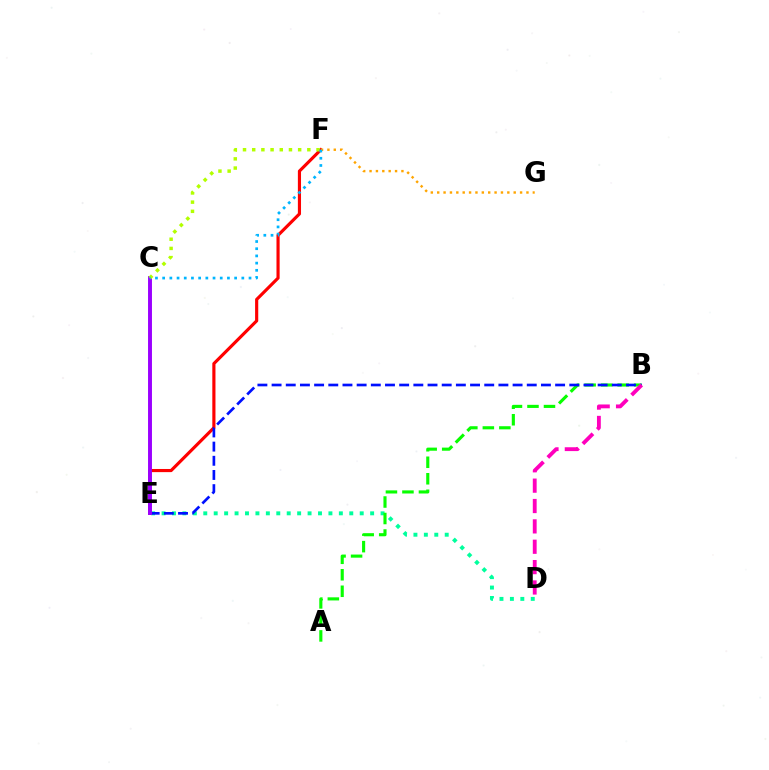{('E', 'F'): [{'color': '#ff0000', 'line_style': 'solid', 'thickness': 2.27}], ('D', 'E'): [{'color': '#00ff9d', 'line_style': 'dotted', 'thickness': 2.83}], ('F', 'G'): [{'color': '#ffa500', 'line_style': 'dotted', 'thickness': 1.73}], ('A', 'B'): [{'color': '#08ff00', 'line_style': 'dashed', 'thickness': 2.24}], ('B', 'E'): [{'color': '#0010ff', 'line_style': 'dashed', 'thickness': 1.93}], ('C', 'E'): [{'color': '#9b00ff', 'line_style': 'solid', 'thickness': 2.82}], ('C', 'F'): [{'color': '#b3ff00', 'line_style': 'dotted', 'thickness': 2.5}, {'color': '#00b5ff', 'line_style': 'dotted', 'thickness': 1.96}], ('B', 'D'): [{'color': '#ff00bd', 'line_style': 'dashed', 'thickness': 2.77}]}